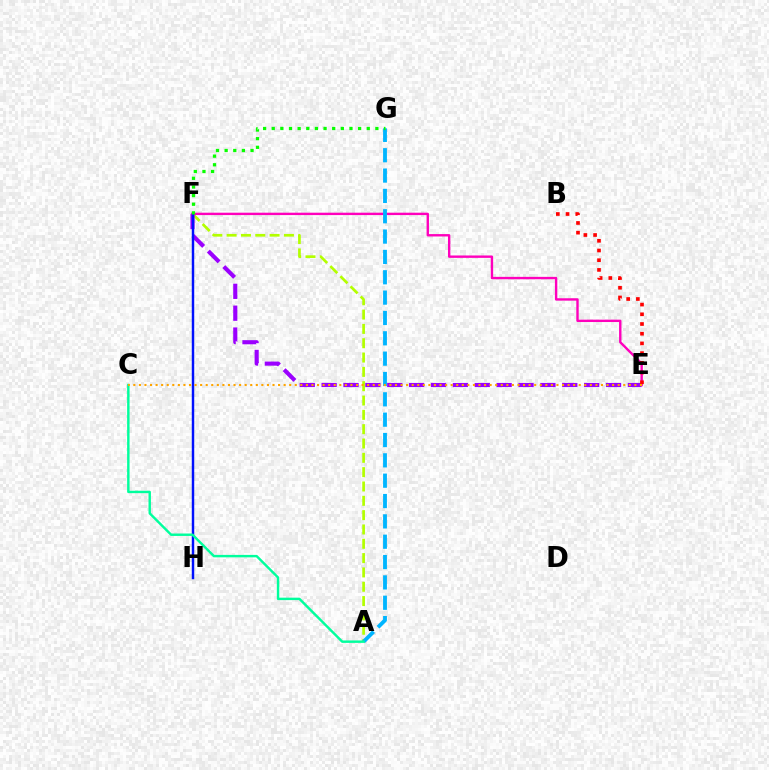{('A', 'F'): [{'color': '#b3ff00', 'line_style': 'dashed', 'thickness': 1.95}], ('E', 'F'): [{'color': '#9b00ff', 'line_style': 'dashed', 'thickness': 2.97}, {'color': '#ff00bd', 'line_style': 'solid', 'thickness': 1.72}], ('F', 'H'): [{'color': '#0010ff', 'line_style': 'solid', 'thickness': 1.76}], ('A', 'G'): [{'color': '#00b5ff', 'line_style': 'dashed', 'thickness': 2.76}], ('B', 'E'): [{'color': '#ff0000', 'line_style': 'dotted', 'thickness': 2.64}], ('A', 'C'): [{'color': '#00ff9d', 'line_style': 'solid', 'thickness': 1.75}], ('F', 'G'): [{'color': '#08ff00', 'line_style': 'dotted', 'thickness': 2.35}], ('C', 'E'): [{'color': '#ffa500', 'line_style': 'dotted', 'thickness': 1.51}]}